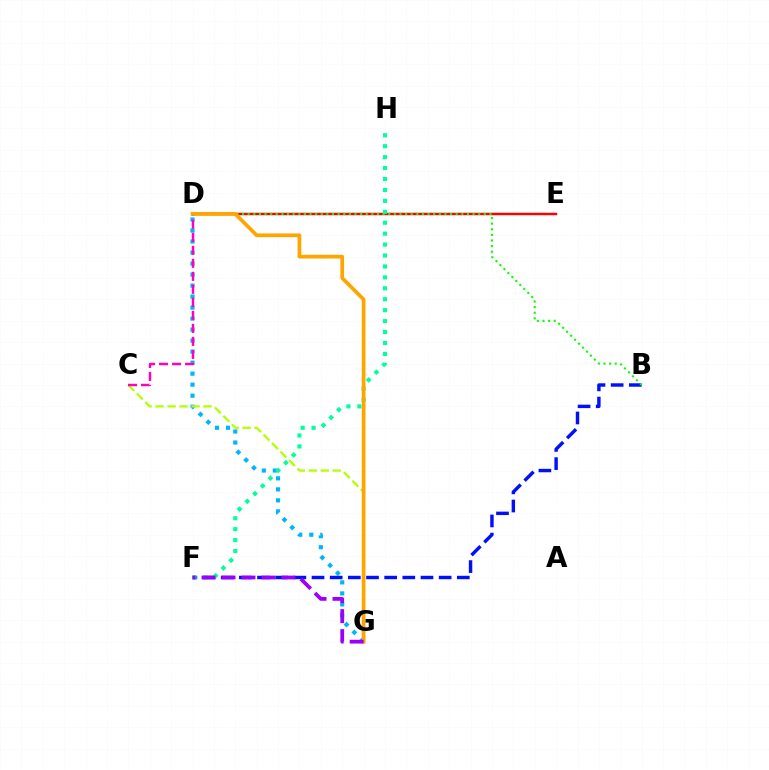{('D', 'G'): [{'color': '#00b5ff', 'line_style': 'dotted', 'thickness': 2.99}, {'color': '#ffa500', 'line_style': 'solid', 'thickness': 2.69}], ('C', 'G'): [{'color': '#b3ff00', 'line_style': 'dashed', 'thickness': 1.63}], ('B', 'F'): [{'color': '#0010ff', 'line_style': 'dashed', 'thickness': 2.47}], ('D', 'E'): [{'color': '#ff0000', 'line_style': 'solid', 'thickness': 1.78}], ('B', 'D'): [{'color': '#08ff00', 'line_style': 'dotted', 'thickness': 1.53}], ('F', 'H'): [{'color': '#00ff9d', 'line_style': 'dotted', 'thickness': 2.97}], ('C', 'D'): [{'color': '#ff00bd', 'line_style': 'dashed', 'thickness': 1.77}], ('F', 'G'): [{'color': '#9b00ff', 'line_style': 'dashed', 'thickness': 2.71}]}